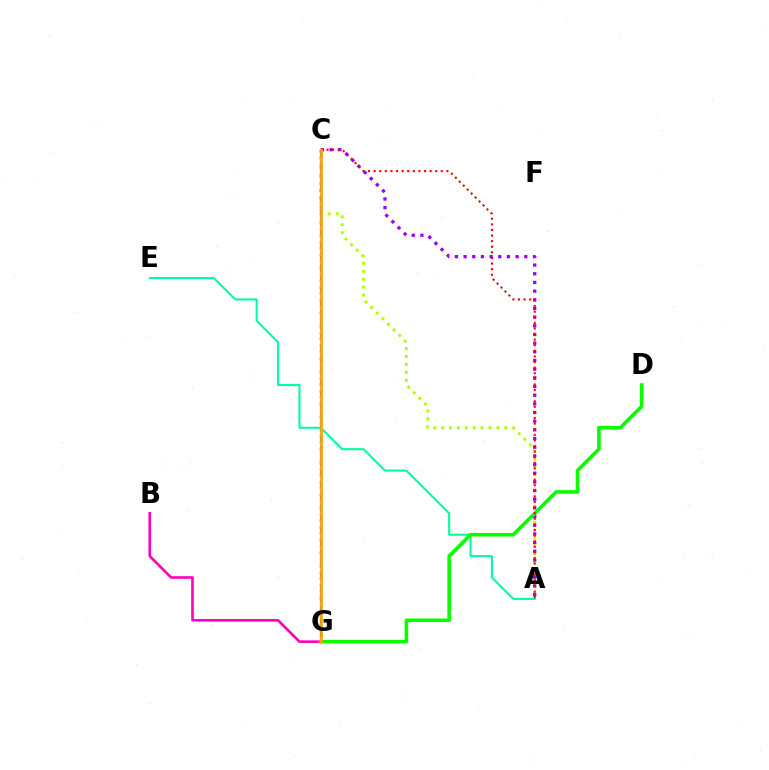{('A', 'C'): [{'color': '#b3ff00', 'line_style': 'dotted', 'thickness': 2.15}, {'color': '#9b00ff', 'line_style': 'dotted', 'thickness': 2.36}, {'color': '#ff0000', 'line_style': 'dotted', 'thickness': 1.52}], ('B', 'G'): [{'color': '#ff00bd', 'line_style': 'solid', 'thickness': 1.89}], ('C', 'G'): [{'color': '#0010ff', 'line_style': 'dashed', 'thickness': 1.55}, {'color': '#00b5ff', 'line_style': 'dotted', 'thickness': 1.76}, {'color': '#ffa500', 'line_style': 'solid', 'thickness': 1.97}], ('A', 'E'): [{'color': '#00ff9d', 'line_style': 'solid', 'thickness': 1.5}], ('D', 'G'): [{'color': '#08ff00', 'line_style': 'solid', 'thickness': 2.58}]}